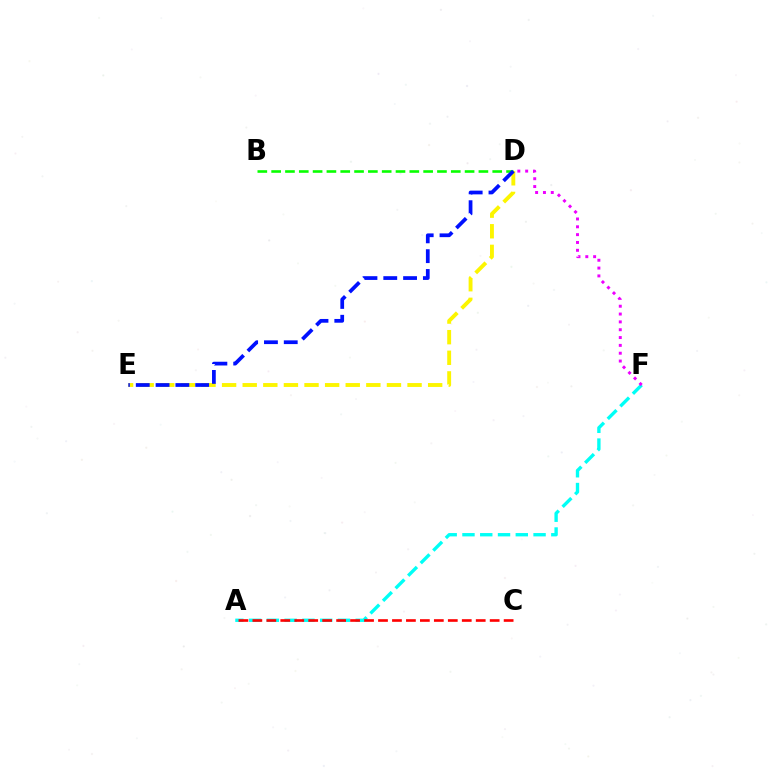{('D', 'E'): [{'color': '#fcf500', 'line_style': 'dashed', 'thickness': 2.8}, {'color': '#0010ff', 'line_style': 'dashed', 'thickness': 2.69}], ('B', 'D'): [{'color': '#08ff00', 'line_style': 'dashed', 'thickness': 1.88}], ('A', 'F'): [{'color': '#00fff6', 'line_style': 'dashed', 'thickness': 2.41}], ('A', 'C'): [{'color': '#ff0000', 'line_style': 'dashed', 'thickness': 1.9}], ('D', 'F'): [{'color': '#ee00ff', 'line_style': 'dotted', 'thickness': 2.13}]}